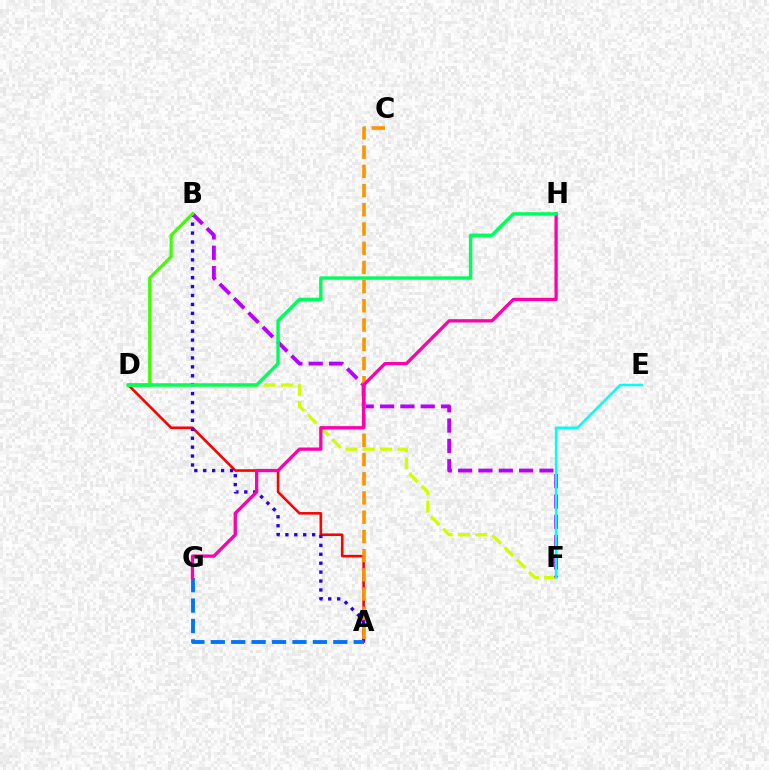{('A', 'D'): [{'color': '#ff0000', 'line_style': 'solid', 'thickness': 1.87}], ('A', 'B'): [{'color': '#2500ff', 'line_style': 'dotted', 'thickness': 2.42}], ('D', 'F'): [{'color': '#d1ff00', 'line_style': 'dashed', 'thickness': 2.35}], ('B', 'F'): [{'color': '#b900ff', 'line_style': 'dashed', 'thickness': 2.76}], ('A', 'C'): [{'color': '#ff9400', 'line_style': 'dashed', 'thickness': 2.61}], ('E', 'F'): [{'color': '#00fff6', 'line_style': 'solid', 'thickness': 1.83}], ('A', 'G'): [{'color': '#0074ff', 'line_style': 'dashed', 'thickness': 2.77}], ('B', 'D'): [{'color': '#3dff00', 'line_style': 'solid', 'thickness': 2.28}], ('G', 'H'): [{'color': '#ff00ac', 'line_style': 'solid', 'thickness': 2.37}], ('D', 'H'): [{'color': '#00ff5c', 'line_style': 'solid', 'thickness': 2.46}]}